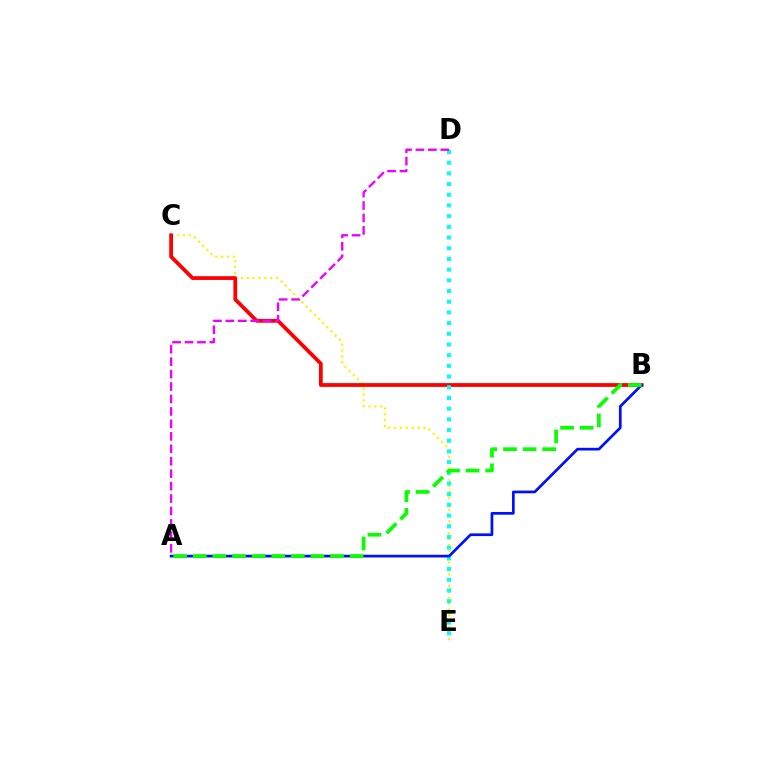{('C', 'E'): [{'color': '#fcf500', 'line_style': 'dotted', 'thickness': 1.6}], ('B', 'C'): [{'color': '#ff0000', 'line_style': 'solid', 'thickness': 2.71}], ('D', 'E'): [{'color': '#00fff6', 'line_style': 'dotted', 'thickness': 2.91}], ('A', 'B'): [{'color': '#0010ff', 'line_style': 'solid', 'thickness': 1.94}, {'color': '#08ff00', 'line_style': 'dashed', 'thickness': 2.66}], ('A', 'D'): [{'color': '#ee00ff', 'line_style': 'dashed', 'thickness': 1.69}]}